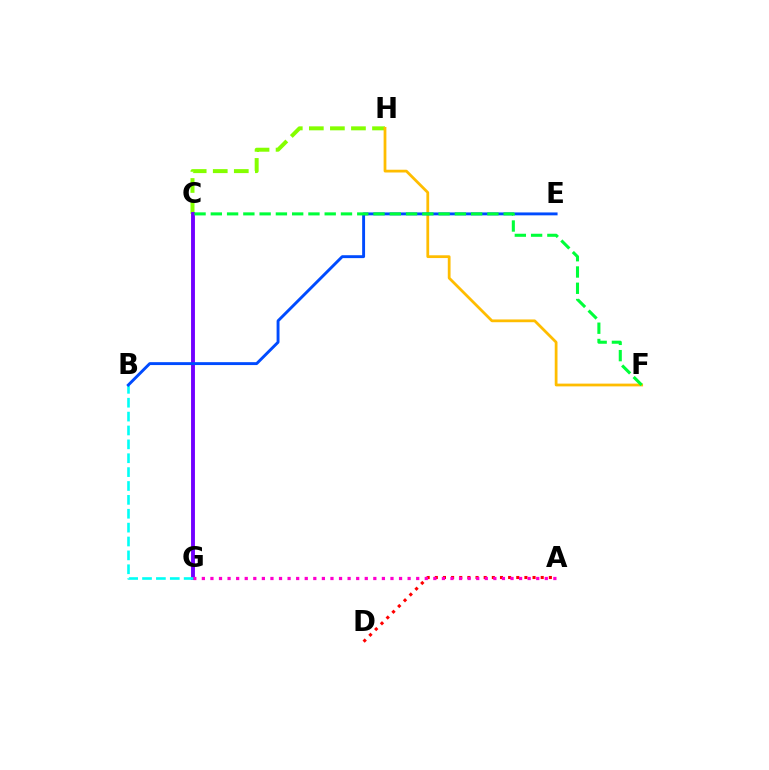{('C', 'H'): [{'color': '#84ff00', 'line_style': 'dashed', 'thickness': 2.86}], ('F', 'H'): [{'color': '#ffbd00', 'line_style': 'solid', 'thickness': 1.99}], ('C', 'G'): [{'color': '#7200ff', 'line_style': 'solid', 'thickness': 2.8}], ('B', 'G'): [{'color': '#00fff6', 'line_style': 'dashed', 'thickness': 1.89}], ('A', 'D'): [{'color': '#ff0000', 'line_style': 'dotted', 'thickness': 2.21}], ('B', 'E'): [{'color': '#004bff', 'line_style': 'solid', 'thickness': 2.09}], ('A', 'G'): [{'color': '#ff00cf', 'line_style': 'dotted', 'thickness': 2.33}], ('C', 'F'): [{'color': '#00ff39', 'line_style': 'dashed', 'thickness': 2.21}]}